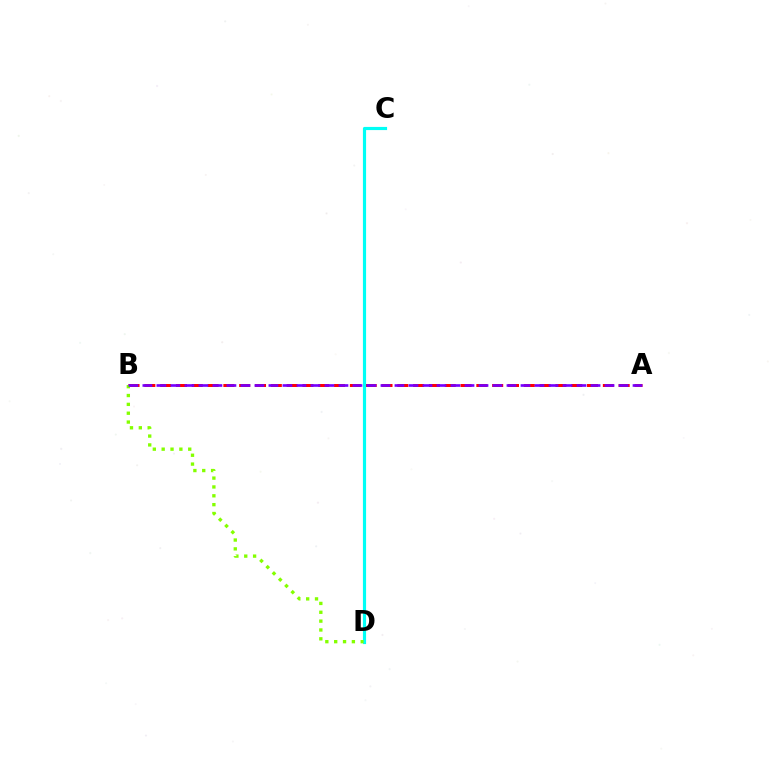{('A', 'B'): [{'color': '#ff0000', 'line_style': 'dashed', 'thickness': 2.15}, {'color': '#7200ff', 'line_style': 'dashed', 'thickness': 1.9}], ('C', 'D'): [{'color': '#00fff6', 'line_style': 'solid', 'thickness': 2.28}], ('B', 'D'): [{'color': '#84ff00', 'line_style': 'dotted', 'thickness': 2.4}]}